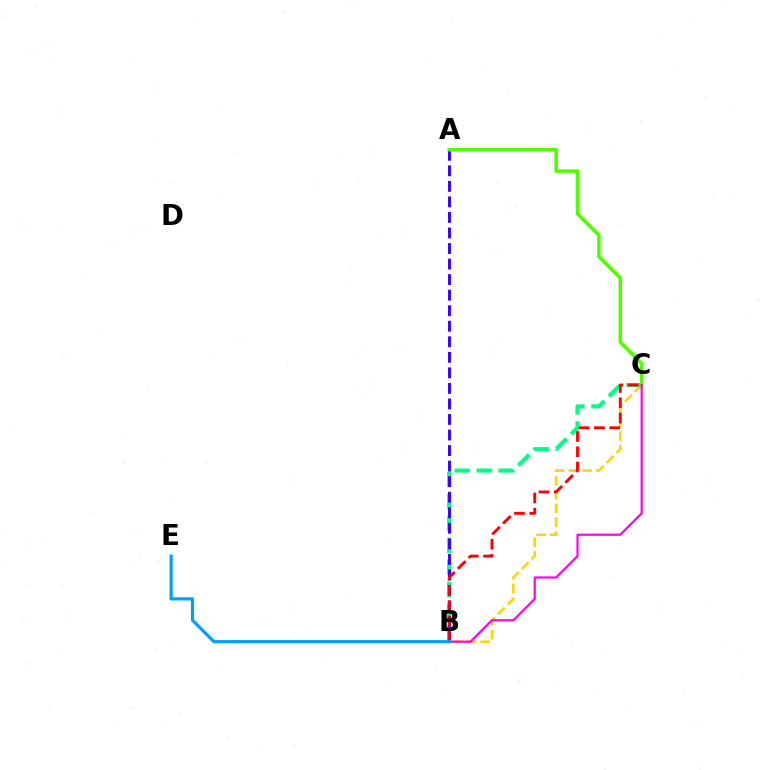{('B', 'C'): [{'color': '#ffd500', 'line_style': 'dashed', 'thickness': 1.87}, {'color': '#00ff86', 'line_style': 'dashed', 'thickness': 2.99}, {'color': '#ff0000', 'line_style': 'dashed', 'thickness': 2.08}, {'color': '#ff00ed', 'line_style': 'solid', 'thickness': 1.59}], ('A', 'B'): [{'color': '#3700ff', 'line_style': 'dashed', 'thickness': 2.11}], ('A', 'C'): [{'color': '#4fff00', 'line_style': 'solid', 'thickness': 2.54}], ('B', 'E'): [{'color': '#009eff', 'line_style': 'solid', 'thickness': 2.28}]}